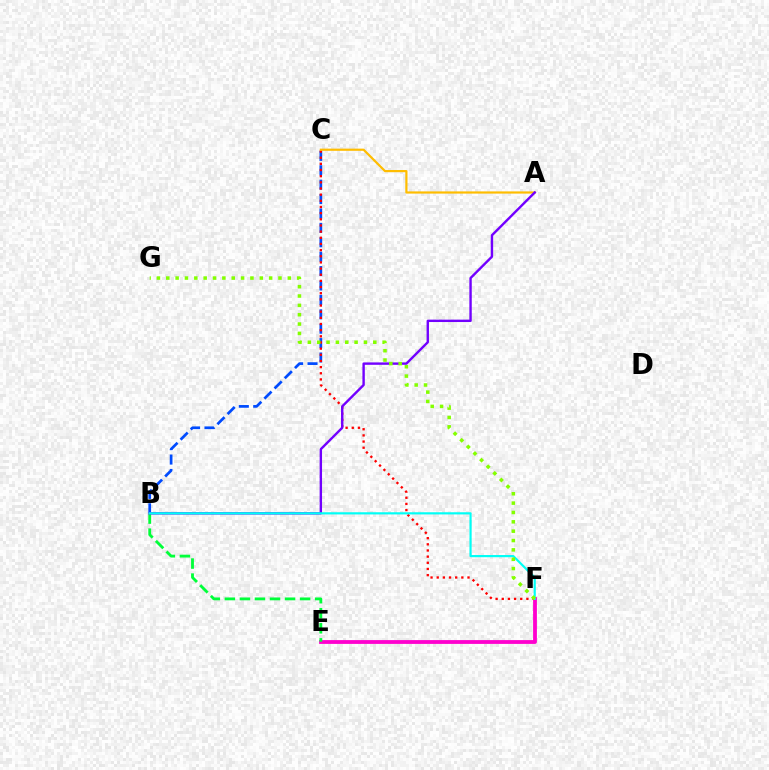{('E', 'F'): [{'color': '#ff00cf', 'line_style': 'solid', 'thickness': 2.74}], ('B', 'C'): [{'color': '#004bff', 'line_style': 'dashed', 'thickness': 1.96}], ('C', 'F'): [{'color': '#ff0000', 'line_style': 'dotted', 'thickness': 1.67}], ('B', 'E'): [{'color': '#00ff39', 'line_style': 'dashed', 'thickness': 2.04}], ('A', 'C'): [{'color': '#ffbd00', 'line_style': 'solid', 'thickness': 1.58}], ('A', 'B'): [{'color': '#7200ff', 'line_style': 'solid', 'thickness': 1.72}], ('B', 'F'): [{'color': '#00fff6', 'line_style': 'solid', 'thickness': 1.57}], ('F', 'G'): [{'color': '#84ff00', 'line_style': 'dotted', 'thickness': 2.54}]}